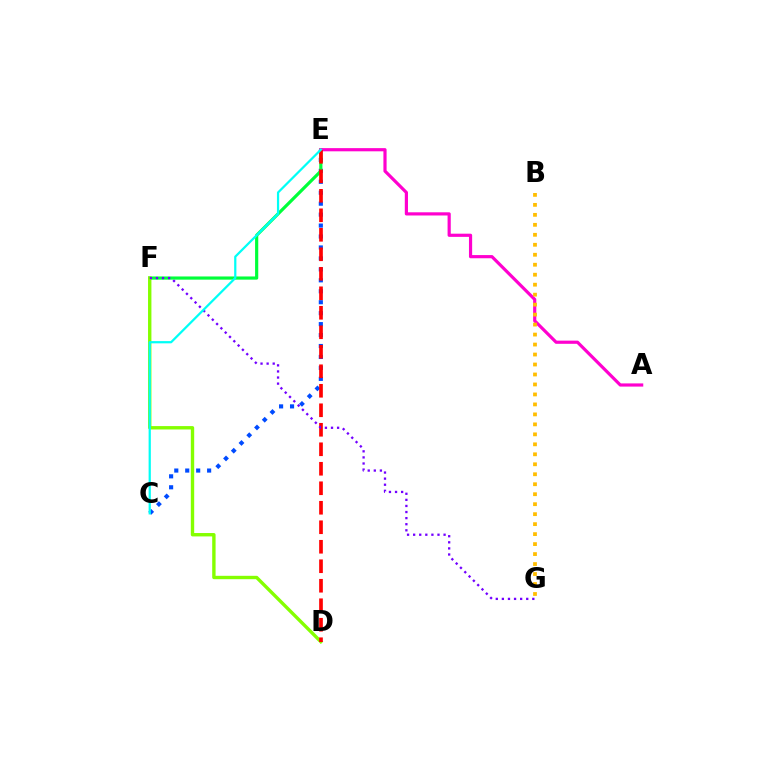{('C', 'E'): [{'color': '#004bff', 'line_style': 'dotted', 'thickness': 2.97}, {'color': '#00fff6', 'line_style': 'solid', 'thickness': 1.61}], ('E', 'F'): [{'color': '#00ff39', 'line_style': 'solid', 'thickness': 2.29}], ('A', 'E'): [{'color': '#ff00cf', 'line_style': 'solid', 'thickness': 2.29}], ('D', 'F'): [{'color': '#84ff00', 'line_style': 'solid', 'thickness': 2.43}], ('D', 'E'): [{'color': '#ff0000', 'line_style': 'dashed', 'thickness': 2.65}], ('B', 'G'): [{'color': '#ffbd00', 'line_style': 'dotted', 'thickness': 2.71}], ('F', 'G'): [{'color': '#7200ff', 'line_style': 'dotted', 'thickness': 1.65}]}